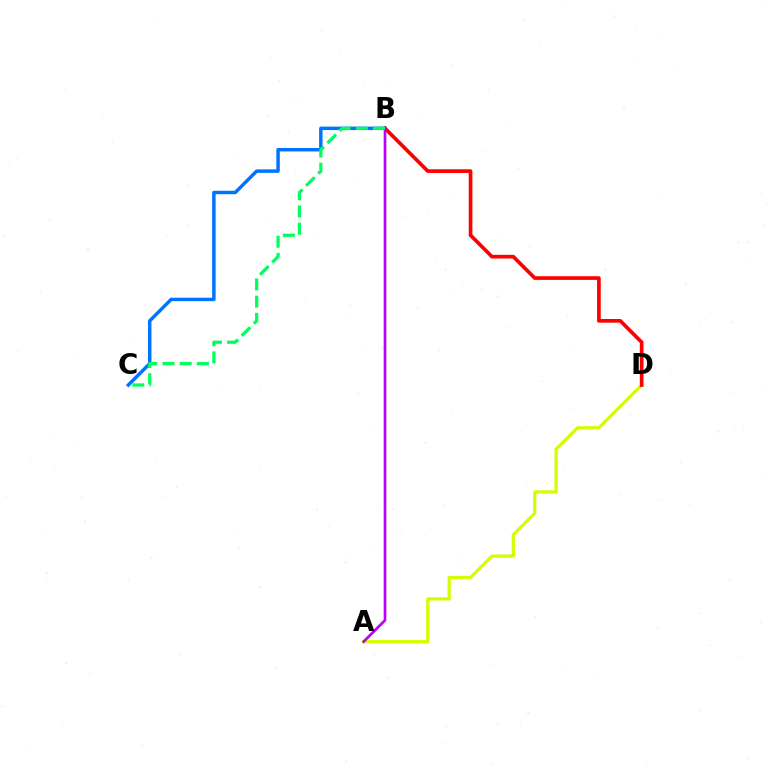{('A', 'D'): [{'color': '#d1ff00', 'line_style': 'solid', 'thickness': 2.33}], ('B', 'C'): [{'color': '#0074ff', 'line_style': 'solid', 'thickness': 2.49}, {'color': '#00ff5c', 'line_style': 'dashed', 'thickness': 2.34}], ('B', 'D'): [{'color': '#ff0000', 'line_style': 'solid', 'thickness': 2.65}], ('A', 'B'): [{'color': '#b900ff', 'line_style': 'solid', 'thickness': 1.91}]}